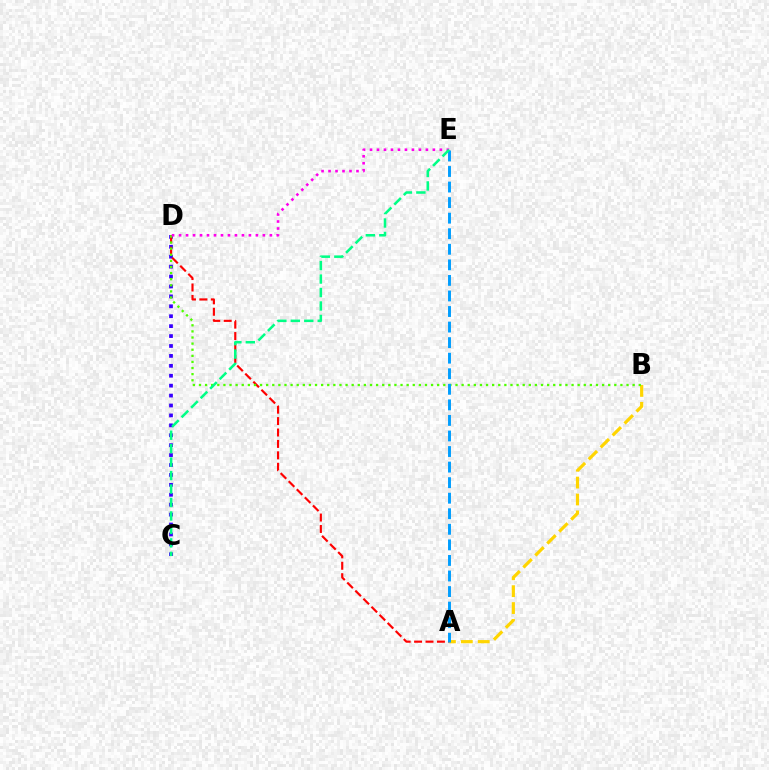{('C', 'D'): [{'color': '#3700ff', 'line_style': 'dotted', 'thickness': 2.69}], ('A', 'B'): [{'color': '#ffd500', 'line_style': 'dashed', 'thickness': 2.3}], ('A', 'D'): [{'color': '#ff0000', 'line_style': 'dashed', 'thickness': 1.55}], ('B', 'D'): [{'color': '#4fff00', 'line_style': 'dotted', 'thickness': 1.66}], ('A', 'E'): [{'color': '#009eff', 'line_style': 'dashed', 'thickness': 2.11}], ('D', 'E'): [{'color': '#ff00ed', 'line_style': 'dotted', 'thickness': 1.9}], ('C', 'E'): [{'color': '#00ff86', 'line_style': 'dashed', 'thickness': 1.83}]}